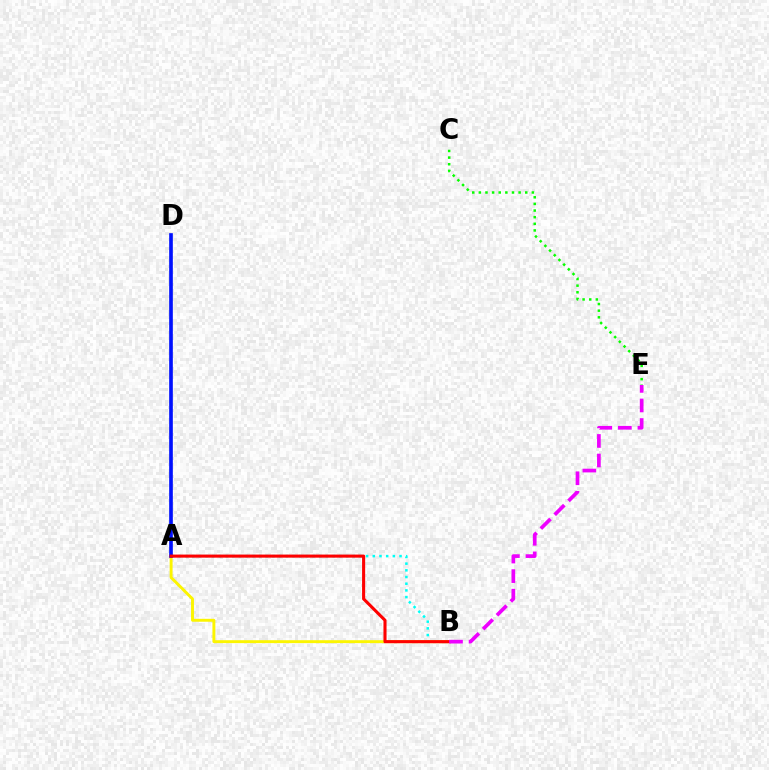{('A', 'B'): [{'color': '#00fff6', 'line_style': 'dotted', 'thickness': 1.82}, {'color': '#fcf500', 'line_style': 'solid', 'thickness': 2.1}, {'color': '#ff0000', 'line_style': 'solid', 'thickness': 2.22}], ('A', 'D'): [{'color': '#0010ff', 'line_style': 'solid', 'thickness': 2.63}], ('C', 'E'): [{'color': '#08ff00', 'line_style': 'dotted', 'thickness': 1.8}], ('B', 'E'): [{'color': '#ee00ff', 'line_style': 'dashed', 'thickness': 2.66}]}